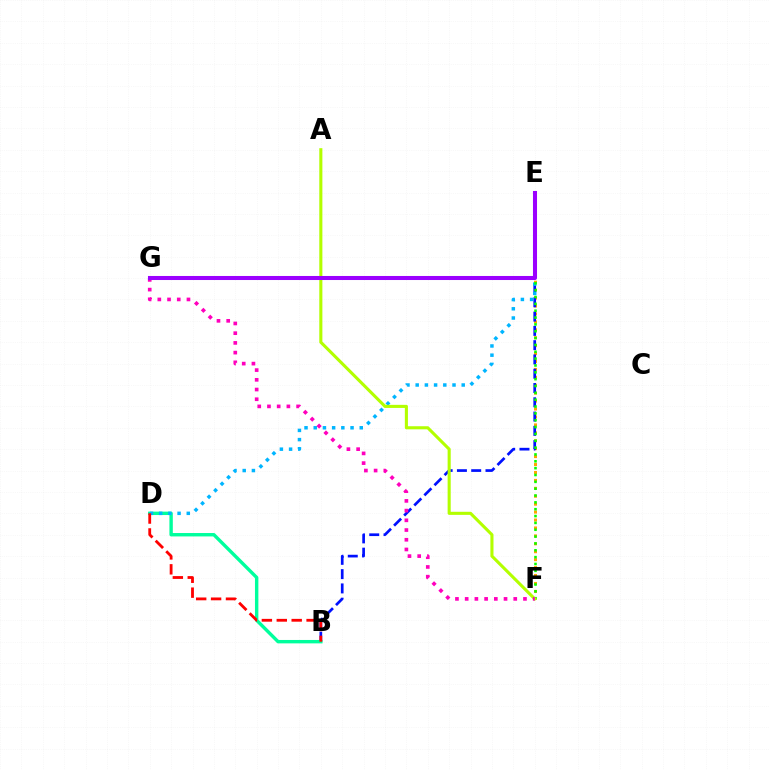{('E', 'F'): [{'color': '#ffa500', 'line_style': 'dotted', 'thickness': 2.15}, {'color': '#08ff00', 'line_style': 'dotted', 'thickness': 1.86}], ('B', 'E'): [{'color': '#0010ff', 'line_style': 'dashed', 'thickness': 1.94}], ('B', 'D'): [{'color': '#00ff9d', 'line_style': 'solid', 'thickness': 2.45}, {'color': '#ff0000', 'line_style': 'dashed', 'thickness': 2.03}], ('D', 'E'): [{'color': '#00b5ff', 'line_style': 'dotted', 'thickness': 2.5}], ('A', 'F'): [{'color': '#b3ff00', 'line_style': 'solid', 'thickness': 2.23}], ('F', 'G'): [{'color': '#ff00bd', 'line_style': 'dotted', 'thickness': 2.64}], ('E', 'G'): [{'color': '#9b00ff', 'line_style': 'solid', 'thickness': 2.91}]}